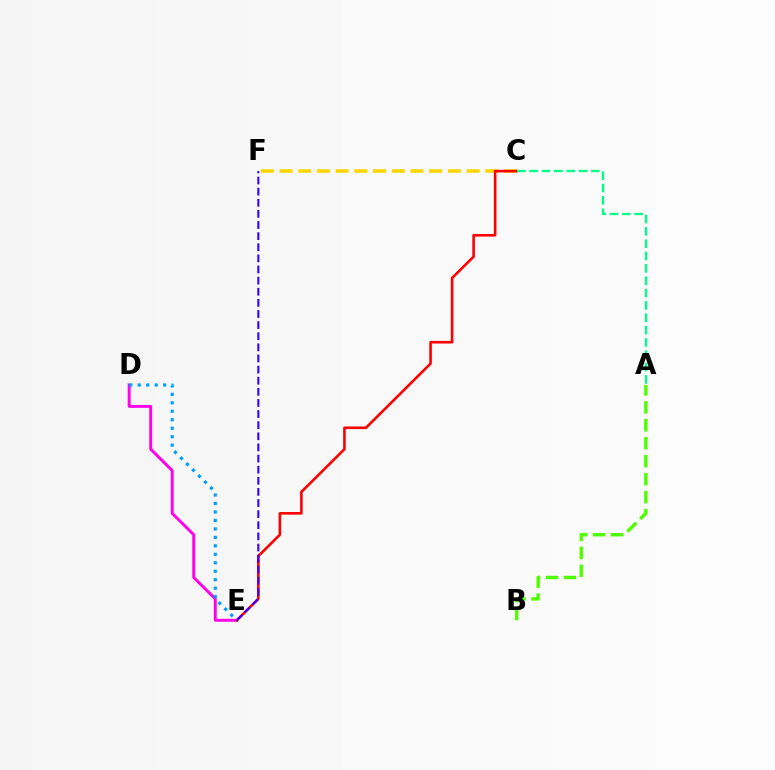{('D', 'E'): [{'color': '#ff00ed', 'line_style': 'solid', 'thickness': 2.1}, {'color': '#009eff', 'line_style': 'dotted', 'thickness': 2.3}], ('C', 'F'): [{'color': '#ffd500', 'line_style': 'dashed', 'thickness': 2.54}], ('A', 'B'): [{'color': '#4fff00', 'line_style': 'dashed', 'thickness': 2.44}], ('C', 'E'): [{'color': '#ff0000', 'line_style': 'solid', 'thickness': 1.88}], ('A', 'C'): [{'color': '#00ff86', 'line_style': 'dashed', 'thickness': 1.68}], ('E', 'F'): [{'color': '#3700ff', 'line_style': 'dashed', 'thickness': 1.51}]}